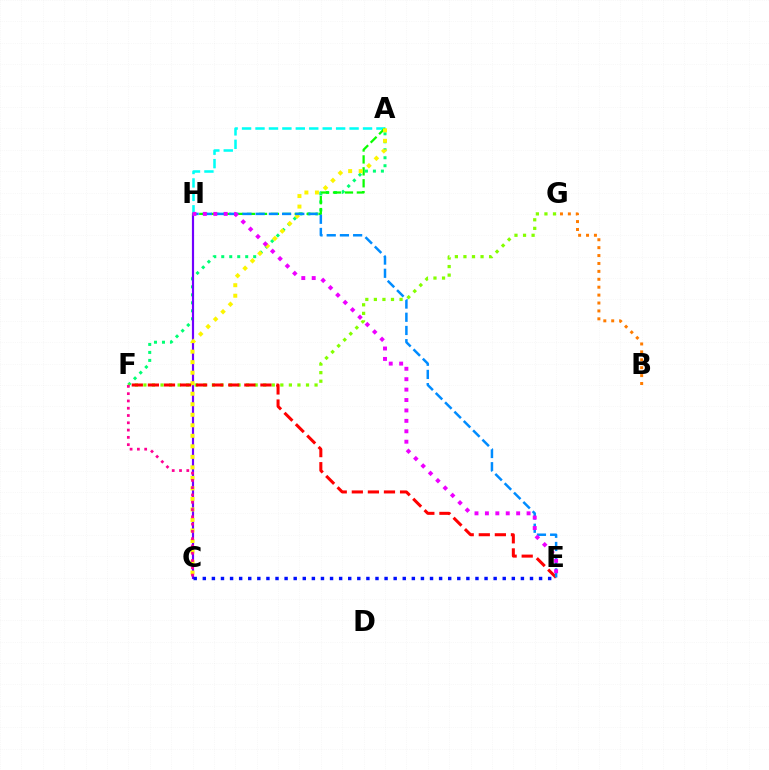{('A', 'F'): [{'color': '#00ff74', 'line_style': 'dotted', 'thickness': 2.17}], ('C', 'H'): [{'color': '#7200ff', 'line_style': 'solid', 'thickness': 1.57}], ('A', 'H'): [{'color': '#00fff6', 'line_style': 'dashed', 'thickness': 1.83}, {'color': '#08ff00', 'line_style': 'dashed', 'thickness': 1.62}], ('F', 'G'): [{'color': '#84ff00', 'line_style': 'dotted', 'thickness': 2.33}], ('A', 'C'): [{'color': '#fcf500', 'line_style': 'dotted', 'thickness': 2.86}], ('C', 'F'): [{'color': '#ff0094', 'line_style': 'dotted', 'thickness': 1.98}], ('E', 'F'): [{'color': '#ff0000', 'line_style': 'dashed', 'thickness': 2.18}], ('B', 'G'): [{'color': '#ff7c00', 'line_style': 'dotted', 'thickness': 2.15}], ('E', 'H'): [{'color': '#008cff', 'line_style': 'dashed', 'thickness': 1.79}, {'color': '#ee00ff', 'line_style': 'dotted', 'thickness': 2.83}], ('C', 'E'): [{'color': '#0010ff', 'line_style': 'dotted', 'thickness': 2.47}]}